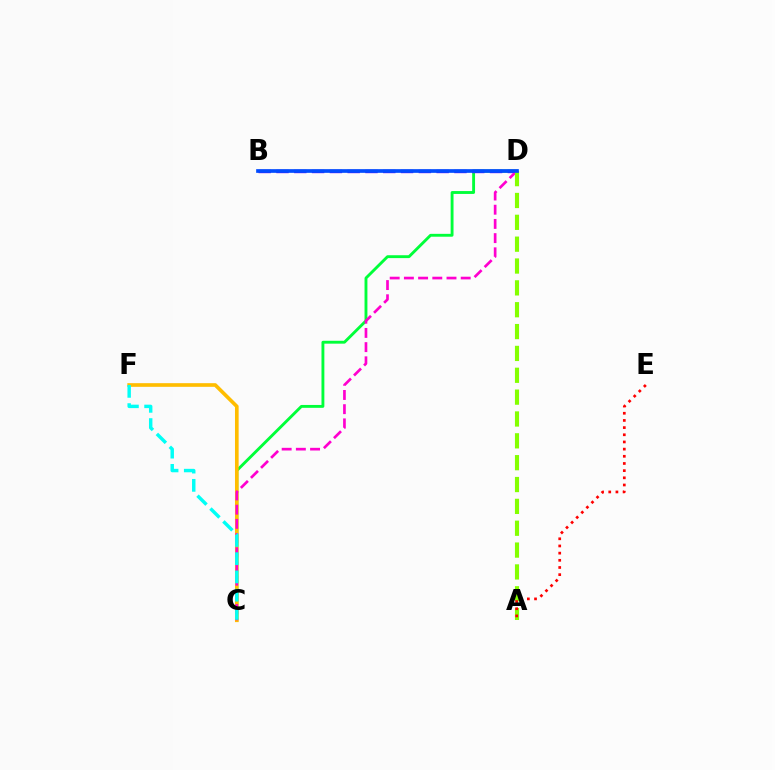{('C', 'D'): [{'color': '#00ff39', 'line_style': 'solid', 'thickness': 2.07}, {'color': '#ff00cf', 'line_style': 'dashed', 'thickness': 1.93}], ('C', 'F'): [{'color': '#ffbd00', 'line_style': 'solid', 'thickness': 2.63}, {'color': '#00fff6', 'line_style': 'dashed', 'thickness': 2.48}], ('B', 'D'): [{'color': '#7200ff', 'line_style': 'dashed', 'thickness': 2.42}, {'color': '#004bff', 'line_style': 'solid', 'thickness': 2.66}], ('A', 'D'): [{'color': '#84ff00', 'line_style': 'dashed', 'thickness': 2.97}], ('A', 'E'): [{'color': '#ff0000', 'line_style': 'dotted', 'thickness': 1.95}]}